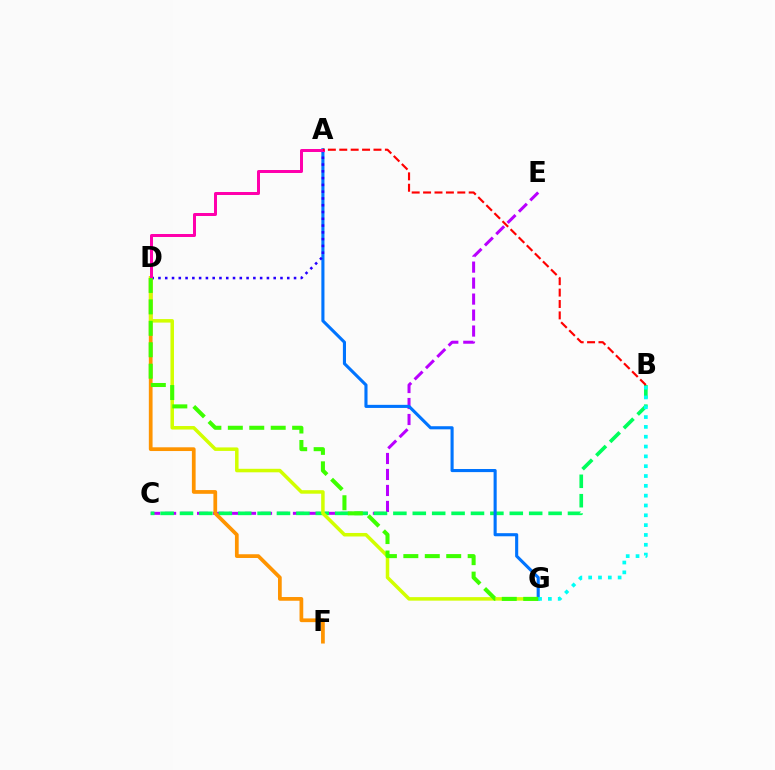{('C', 'E'): [{'color': '#b900ff', 'line_style': 'dashed', 'thickness': 2.17}], ('B', 'C'): [{'color': '#00ff5c', 'line_style': 'dashed', 'thickness': 2.64}], ('D', 'F'): [{'color': '#ff9400', 'line_style': 'solid', 'thickness': 2.69}], ('D', 'G'): [{'color': '#d1ff00', 'line_style': 'solid', 'thickness': 2.53}, {'color': '#3dff00', 'line_style': 'dashed', 'thickness': 2.91}], ('A', 'G'): [{'color': '#0074ff', 'line_style': 'solid', 'thickness': 2.23}], ('B', 'G'): [{'color': '#00fff6', 'line_style': 'dotted', 'thickness': 2.67}], ('A', 'D'): [{'color': '#2500ff', 'line_style': 'dotted', 'thickness': 1.84}, {'color': '#ff00ac', 'line_style': 'solid', 'thickness': 2.15}], ('A', 'B'): [{'color': '#ff0000', 'line_style': 'dashed', 'thickness': 1.55}]}